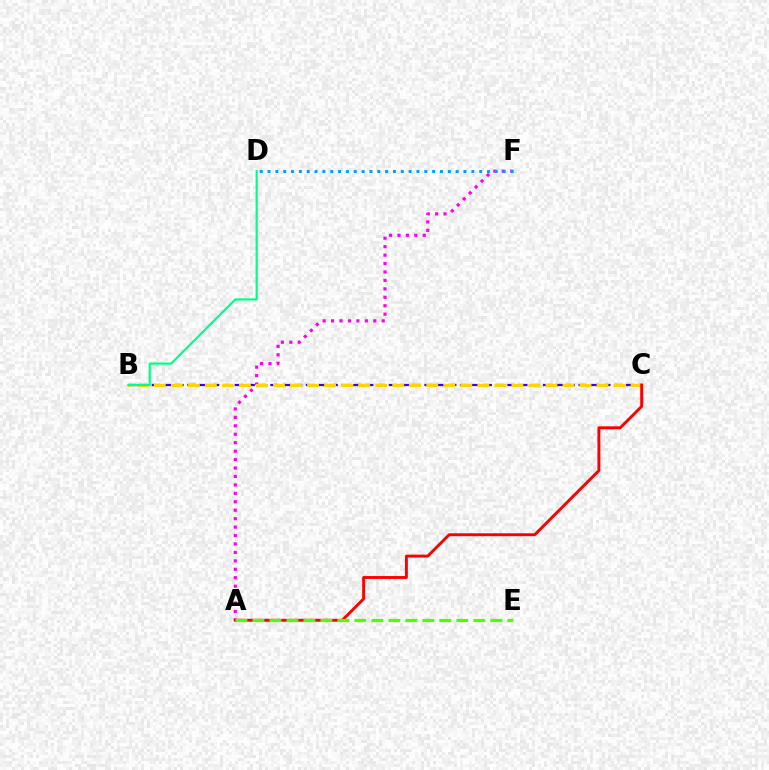{('B', 'C'): [{'color': '#3700ff', 'line_style': 'dashed', 'thickness': 1.61}, {'color': '#ffd500', 'line_style': 'dashed', 'thickness': 2.31}], ('A', 'F'): [{'color': '#ff00ed', 'line_style': 'dotted', 'thickness': 2.29}], ('A', 'C'): [{'color': '#ff0000', 'line_style': 'solid', 'thickness': 2.1}], ('A', 'E'): [{'color': '#4fff00', 'line_style': 'dashed', 'thickness': 2.31}], ('D', 'F'): [{'color': '#009eff', 'line_style': 'dotted', 'thickness': 2.13}], ('B', 'D'): [{'color': '#00ff86', 'line_style': 'solid', 'thickness': 1.57}]}